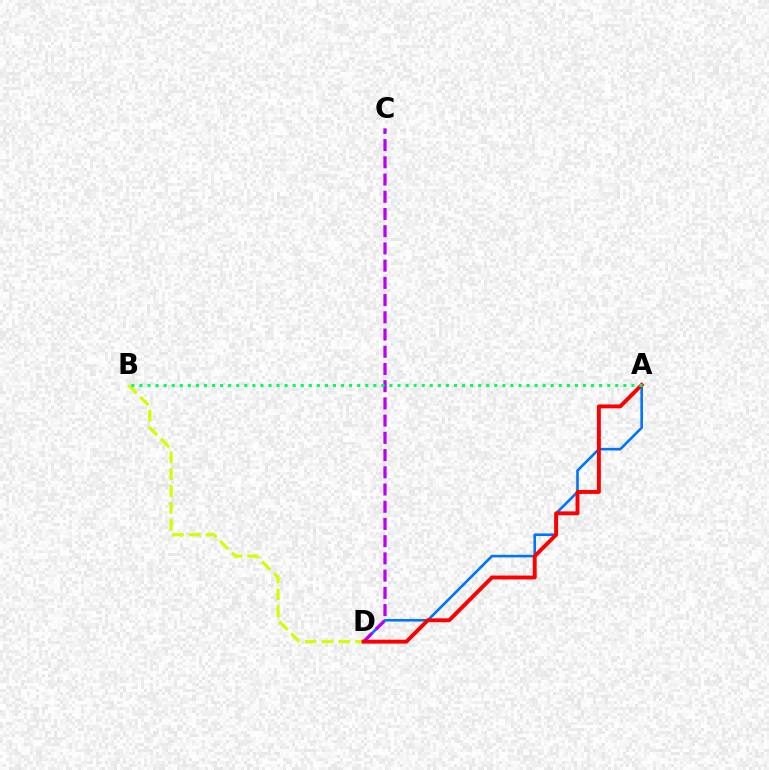{('A', 'D'): [{'color': '#0074ff', 'line_style': 'solid', 'thickness': 1.88}, {'color': '#ff0000', 'line_style': 'solid', 'thickness': 2.82}], ('C', 'D'): [{'color': '#b900ff', 'line_style': 'dashed', 'thickness': 2.34}], ('B', 'D'): [{'color': '#d1ff00', 'line_style': 'dashed', 'thickness': 2.29}], ('A', 'B'): [{'color': '#00ff5c', 'line_style': 'dotted', 'thickness': 2.19}]}